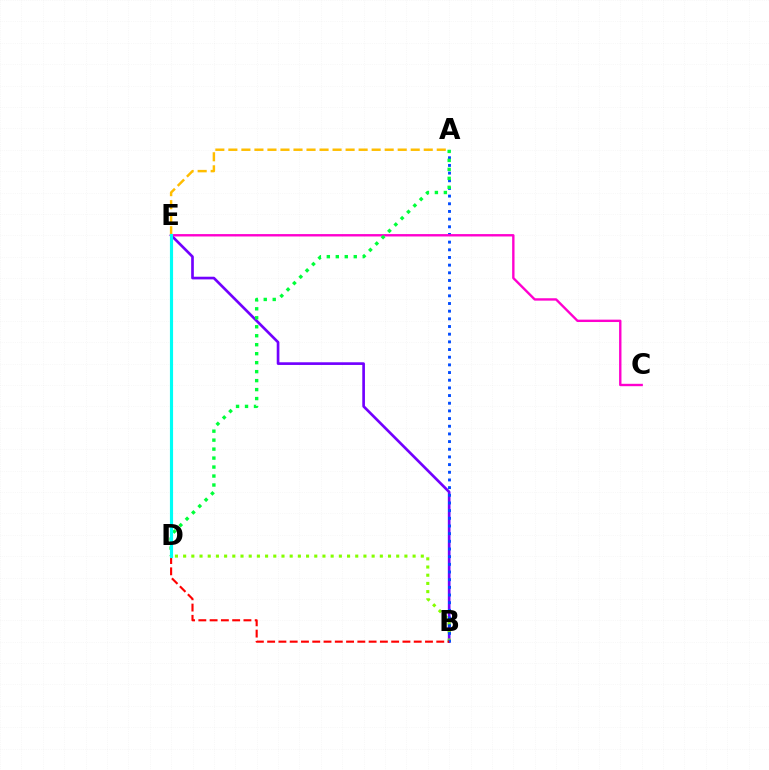{('B', 'E'): [{'color': '#7200ff', 'line_style': 'solid', 'thickness': 1.92}], ('B', 'D'): [{'color': '#84ff00', 'line_style': 'dotted', 'thickness': 2.23}, {'color': '#ff0000', 'line_style': 'dashed', 'thickness': 1.53}], ('A', 'B'): [{'color': '#004bff', 'line_style': 'dotted', 'thickness': 2.08}], ('C', 'E'): [{'color': '#ff00cf', 'line_style': 'solid', 'thickness': 1.71}], ('A', 'D'): [{'color': '#00ff39', 'line_style': 'dotted', 'thickness': 2.44}], ('A', 'E'): [{'color': '#ffbd00', 'line_style': 'dashed', 'thickness': 1.77}], ('D', 'E'): [{'color': '#00fff6', 'line_style': 'solid', 'thickness': 2.26}]}